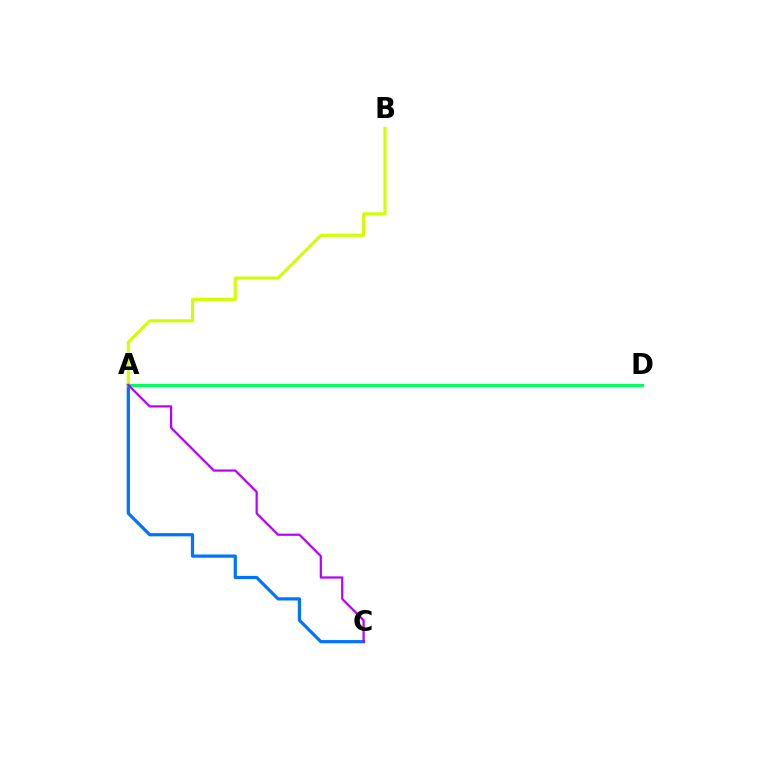{('A', 'C'): [{'color': '#0074ff', 'line_style': 'solid', 'thickness': 2.32}, {'color': '#b900ff', 'line_style': 'solid', 'thickness': 1.6}], ('A', 'B'): [{'color': '#d1ff00', 'line_style': 'solid', 'thickness': 2.24}], ('A', 'D'): [{'color': '#ff0000', 'line_style': 'dotted', 'thickness': 2.07}, {'color': '#00ff5c', 'line_style': 'solid', 'thickness': 2.25}]}